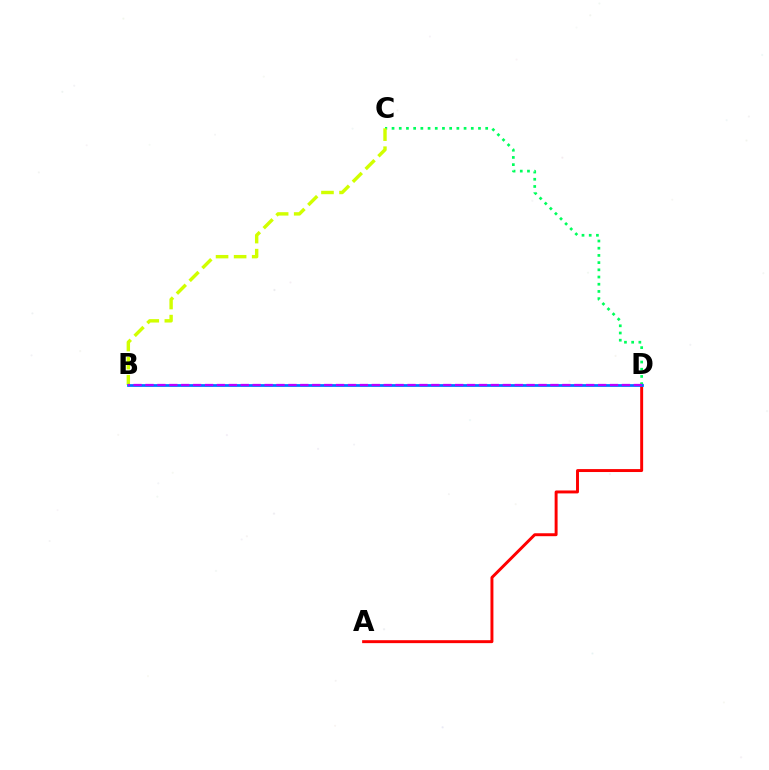{('A', 'D'): [{'color': '#ff0000', 'line_style': 'solid', 'thickness': 2.12}], ('C', 'D'): [{'color': '#00ff5c', 'line_style': 'dotted', 'thickness': 1.96}], ('B', 'C'): [{'color': '#d1ff00', 'line_style': 'dashed', 'thickness': 2.45}], ('B', 'D'): [{'color': '#0074ff', 'line_style': 'solid', 'thickness': 1.98}, {'color': '#b900ff', 'line_style': 'dashed', 'thickness': 1.62}]}